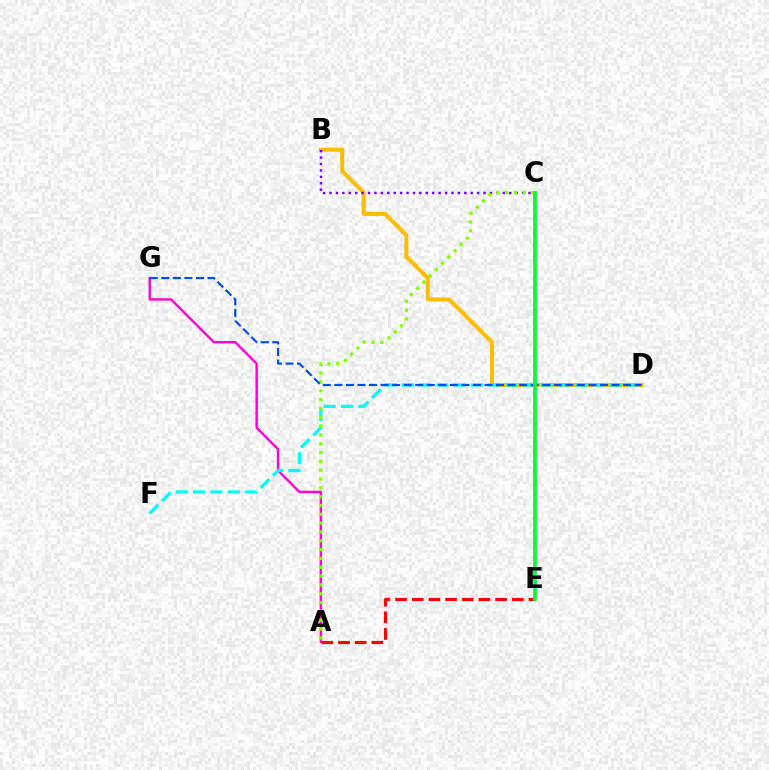{('A', 'G'): [{'color': '#ff00cf', 'line_style': 'solid', 'thickness': 1.72}], ('B', 'D'): [{'color': '#ffbd00', 'line_style': 'solid', 'thickness': 2.89}], ('B', 'C'): [{'color': '#7200ff', 'line_style': 'dotted', 'thickness': 1.74}], ('A', 'E'): [{'color': '#ff0000', 'line_style': 'dashed', 'thickness': 2.27}], ('D', 'F'): [{'color': '#00fff6', 'line_style': 'dashed', 'thickness': 2.36}], ('A', 'C'): [{'color': '#84ff00', 'line_style': 'dotted', 'thickness': 2.4}], ('D', 'G'): [{'color': '#004bff', 'line_style': 'dashed', 'thickness': 1.57}], ('C', 'E'): [{'color': '#00ff39', 'line_style': 'solid', 'thickness': 2.68}]}